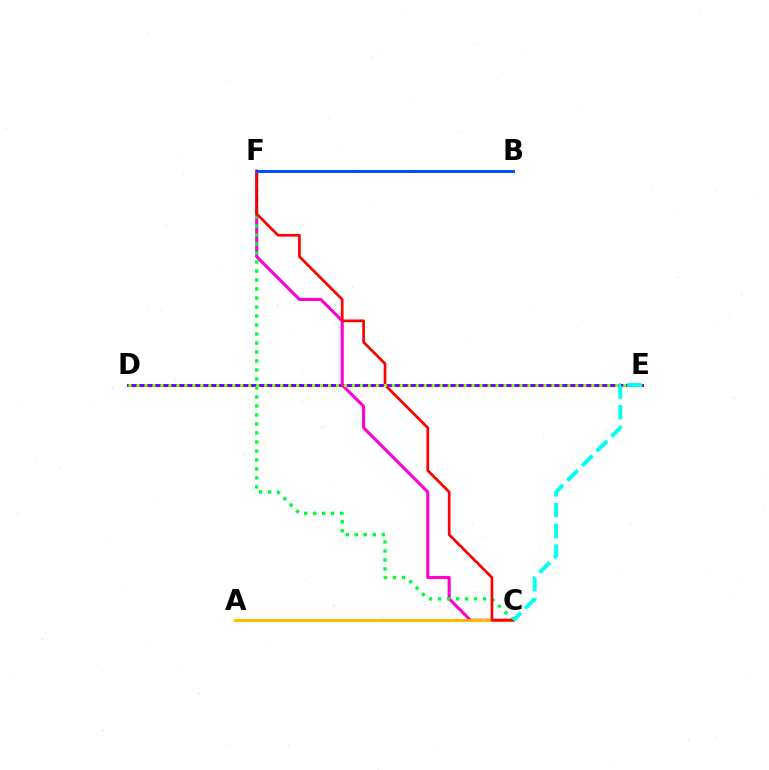{('D', 'E'): [{'color': '#7200ff', 'line_style': 'solid', 'thickness': 2.11}, {'color': '#84ff00', 'line_style': 'dotted', 'thickness': 2.17}], ('C', 'F'): [{'color': '#ff00cf', 'line_style': 'solid', 'thickness': 2.23}, {'color': '#00ff39', 'line_style': 'dotted', 'thickness': 2.44}, {'color': '#ff0000', 'line_style': 'solid', 'thickness': 1.94}], ('A', 'C'): [{'color': '#ffbd00', 'line_style': 'solid', 'thickness': 2.19}], ('B', 'F'): [{'color': '#004bff', 'line_style': 'solid', 'thickness': 2.09}], ('C', 'E'): [{'color': '#00fff6', 'line_style': 'dashed', 'thickness': 2.82}]}